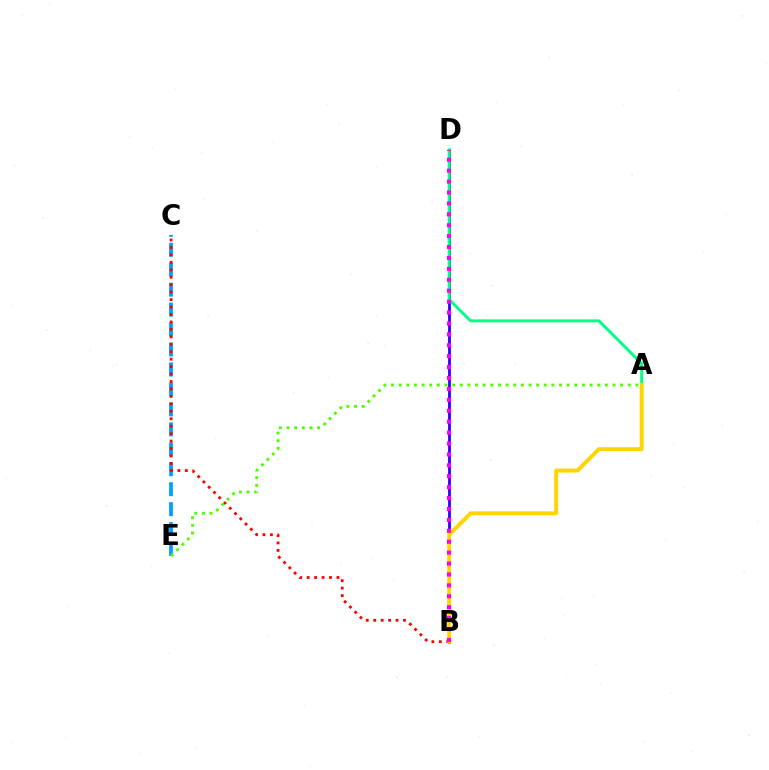{('B', 'D'): [{'color': '#3700ff', 'line_style': 'solid', 'thickness': 2.04}, {'color': '#ff00ed', 'line_style': 'dotted', 'thickness': 2.97}], ('C', 'E'): [{'color': '#009eff', 'line_style': 'dashed', 'thickness': 2.71}], ('B', 'C'): [{'color': '#ff0000', 'line_style': 'dotted', 'thickness': 2.02}], ('A', 'D'): [{'color': '#00ff86', 'line_style': 'solid', 'thickness': 2.11}], ('A', 'E'): [{'color': '#4fff00', 'line_style': 'dotted', 'thickness': 2.08}], ('A', 'B'): [{'color': '#ffd500', 'line_style': 'solid', 'thickness': 2.84}]}